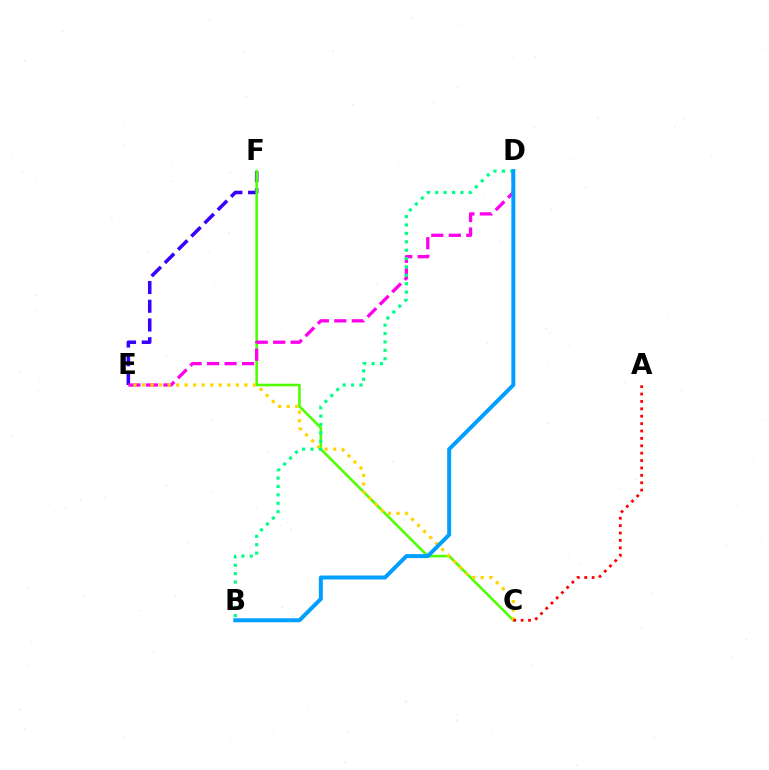{('E', 'F'): [{'color': '#3700ff', 'line_style': 'dashed', 'thickness': 2.54}], ('C', 'F'): [{'color': '#4fff00', 'line_style': 'solid', 'thickness': 1.86}], ('D', 'E'): [{'color': '#ff00ed', 'line_style': 'dashed', 'thickness': 2.38}], ('C', 'E'): [{'color': '#ffd500', 'line_style': 'dotted', 'thickness': 2.32}], ('B', 'D'): [{'color': '#00ff86', 'line_style': 'dotted', 'thickness': 2.28}, {'color': '#009eff', 'line_style': 'solid', 'thickness': 2.85}], ('A', 'C'): [{'color': '#ff0000', 'line_style': 'dotted', 'thickness': 2.01}]}